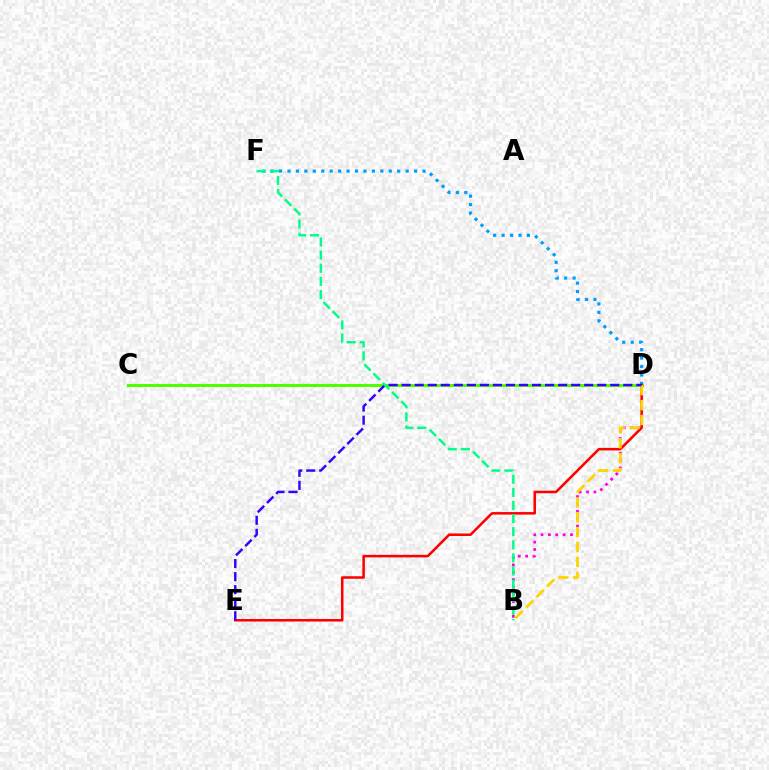{('B', 'D'): [{'color': '#ff00ed', 'line_style': 'dotted', 'thickness': 2.0}, {'color': '#ffd500', 'line_style': 'dashed', 'thickness': 2.02}], ('D', 'F'): [{'color': '#009eff', 'line_style': 'dotted', 'thickness': 2.29}], ('C', 'D'): [{'color': '#4fff00', 'line_style': 'solid', 'thickness': 2.14}], ('D', 'E'): [{'color': '#ff0000', 'line_style': 'solid', 'thickness': 1.82}, {'color': '#3700ff', 'line_style': 'dashed', 'thickness': 1.77}], ('B', 'F'): [{'color': '#00ff86', 'line_style': 'dashed', 'thickness': 1.78}]}